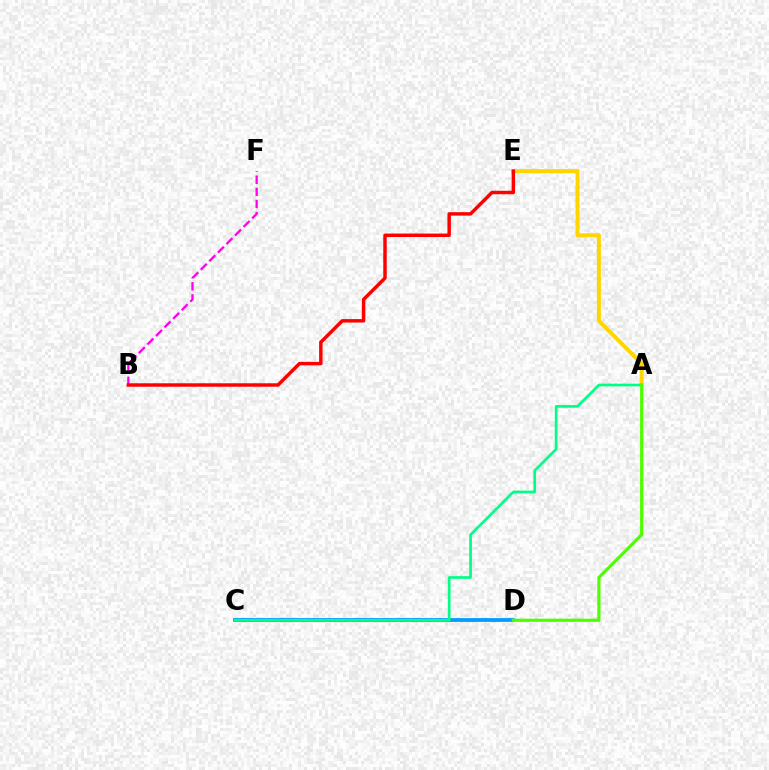{('A', 'E'): [{'color': '#ffd500', 'line_style': 'solid', 'thickness': 2.86}], ('C', 'D'): [{'color': '#3700ff', 'line_style': 'solid', 'thickness': 1.72}, {'color': '#009eff', 'line_style': 'solid', 'thickness': 2.66}], ('B', 'F'): [{'color': '#ff00ed', 'line_style': 'dashed', 'thickness': 1.64}], ('B', 'E'): [{'color': '#ff0000', 'line_style': 'solid', 'thickness': 2.49}], ('A', 'C'): [{'color': '#00ff86', 'line_style': 'solid', 'thickness': 1.94}], ('A', 'D'): [{'color': '#4fff00', 'line_style': 'solid', 'thickness': 2.29}]}